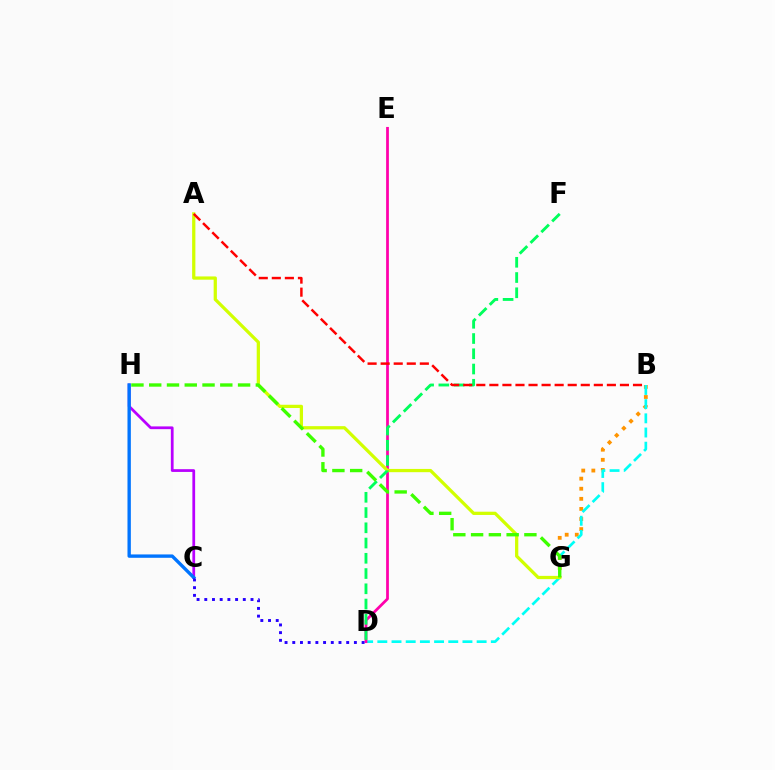{('C', 'H'): [{'color': '#b900ff', 'line_style': 'solid', 'thickness': 1.98}, {'color': '#0074ff', 'line_style': 'solid', 'thickness': 2.42}], ('B', 'G'): [{'color': '#ff9400', 'line_style': 'dotted', 'thickness': 2.74}], ('B', 'D'): [{'color': '#00fff6', 'line_style': 'dashed', 'thickness': 1.93}], ('D', 'E'): [{'color': '#ff00ac', 'line_style': 'solid', 'thickness': 1.99}], ('A', 'G'): [{'color': '#d1ff00', 'line_style': 'solid', 'thickness': 2.34}], ('D', 'F'): [{'color': '#00ff5c', 'line_style': 'dashed', 'thickness': 2.07}], ('G', 'H'): [{'color': '#3dff00', 'line_style': 'dashed', 'thickness': 2.41}], ('A', 'B'): [{'color': '#ff0000', 'line_style': 'dashed', 'thickness': 1.77}], ('C', 'D'): [{'color': '#2500ff', 'line_style': 'dotted', 'thickness': 2.09}]}